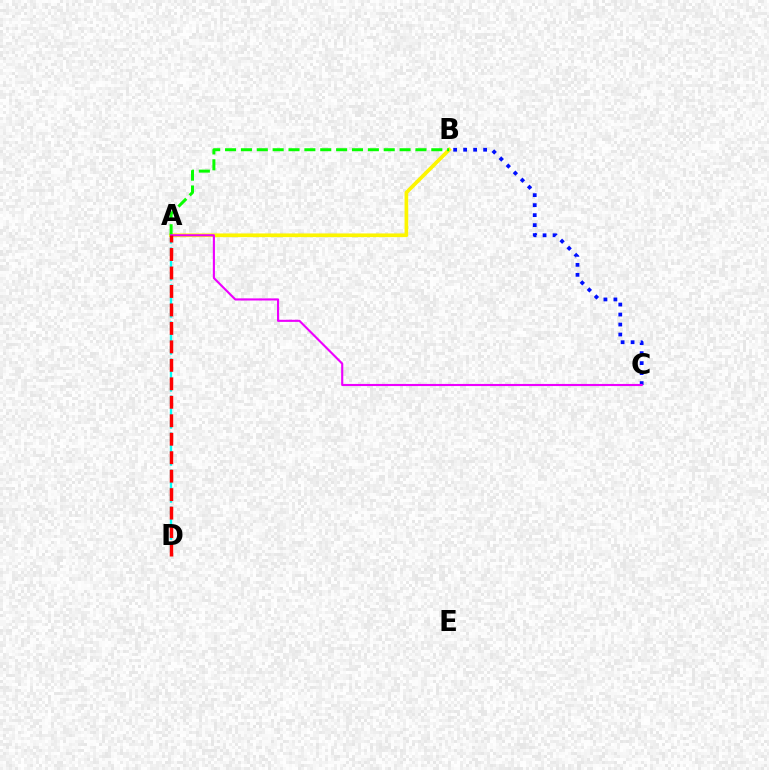{('A', 'D'): [{'color': '#00fff6', 'line_style': 'dashed', 'thickness': 1.68}, {'color': '#ff0000', 'line_style': 'dashed', 'thickness': 2.51}], ('A', 'B'): [{'color': '#fcf500', 'line_style': 'solid', 'thickness': 2.66}, {'color': '#08ff00', 'line_style': 'dashed', 'thickness': 2.16}], ('B', 'C'): [{'color': '#0010ff', 'line_style': 'dotted', 'thickness': 2.72}], ('A', 'C'): [{'color': '#ee00ff', 'line_style': 'solid', 'thickness': 1.52}]}